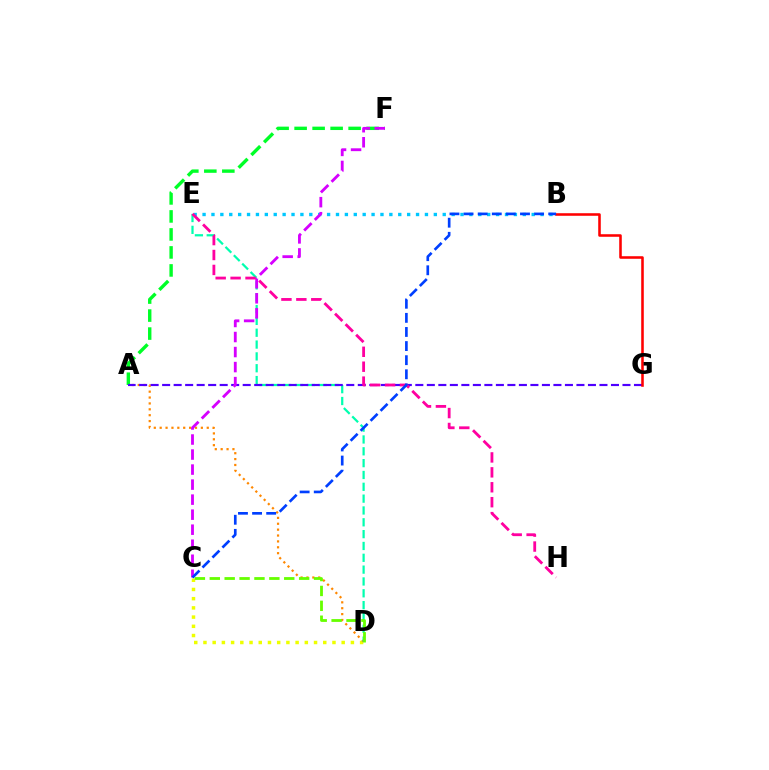{('A', 'F'): [{'color': '#00ff27', 'line_style': 'dashed', 'thickness': 2.45}], ('C', 'D'): [{'color': '#eeff00', 'line_style': 'dotted', 'thickness': 2.5}, {'color': '#66ff00', 'line_style': 'dashed', 'thickness': 2.02}], ('A', 'D'): [{'color': '#ff8800', 'line_style': 'dotted', 'thickness': 1.6}], ('D', 'E'): [{'color': '#00ffaf', 'line_style': 'dashed', 'thickness': 1.61}], ('A', 'G'): [{'color': '#4f00ff', 'line_style': 'dashed', 'thickness': 1.56}], ('B', 'E'): [{'color': '#00c7ff', 'line_style': 'dotted', 'thickness': 2.42}], ('C', 'F'): [{'color': '#d600ff', 'line_style': 'dashed', 'thickness': 2.04}], ('B', 'G'): [{'color': '#ff0000', 'line_style': 'solid', 'thickness': 1.85}], ('E', 'H'): [{'color': '#ff00a0', 'line_style': 'dashed', 'thickness': 2.03}], ('B', 'C'): [{'color': '#003fff', 'line_style': 'dashed', 'thickness': 1.92}]}